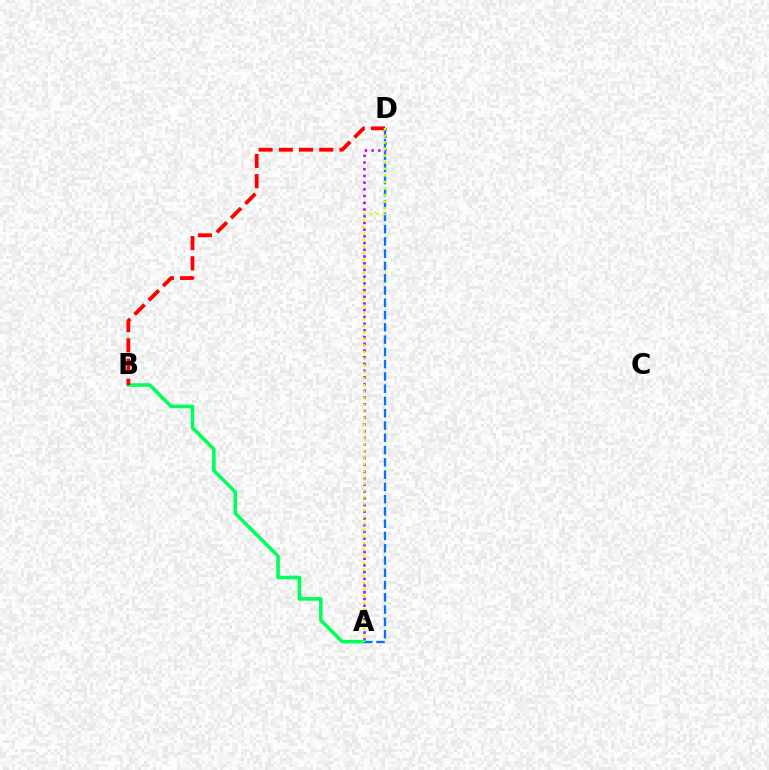{('A', 'D'): [{'color': '#b900ff', 'line_style': 'dotted', 'thickness': 1.82}, {'color': '#0074ff', 'line_style': 'dashed', 'thickness': 1.67}, {'color': '#d1ff00', 'line_style': 'dotted', 'thickness': 1.79}], ('A', 'B'): [{'color': '#00ff5c', 'line_style': 'solid', 'thickness': 2.57}], ('B', 'D'): [{'color': '#ff0000', 'line_style': 'dashed', 'thickness': 2.74}]}